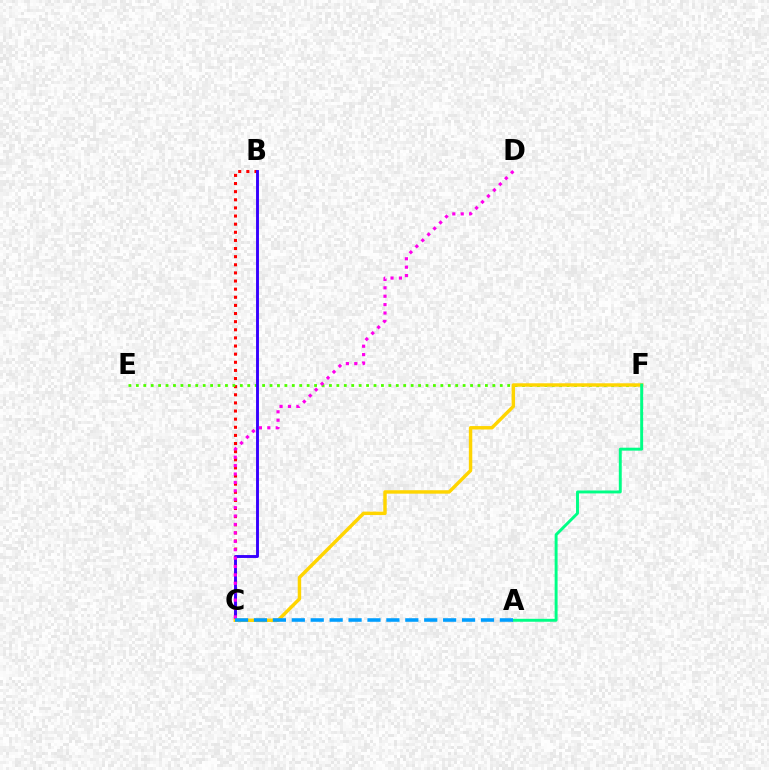{('B', 'C'): [{'color': '#ff0000', 'line_style': 'dotted', 'thickness': 2.21}, {'color': '#3700ff', 'line_style': 'solid', 'thickness': 2.09}], ('E', 'F'): [{'color': '#4fff00', 'line_style': 'dotted', 'thickness': 2.02}], ('C', 'F'): [{'color': '#ffd500', 'line_style': 'solid', 'thickness': 2.48}], ('A', 'F'): [{'color': '#00ff86', 'line_style': 'solid', 'thickness': 2.11}], ('C', 'D'): [{'color': '#ff00ed', 'line_style': 'dotted', 'thickness': 2.28}], ('A', 'C'): [{'color': '#009eff', 'line_style': 'dashed', 'thickness': 2.57}]}